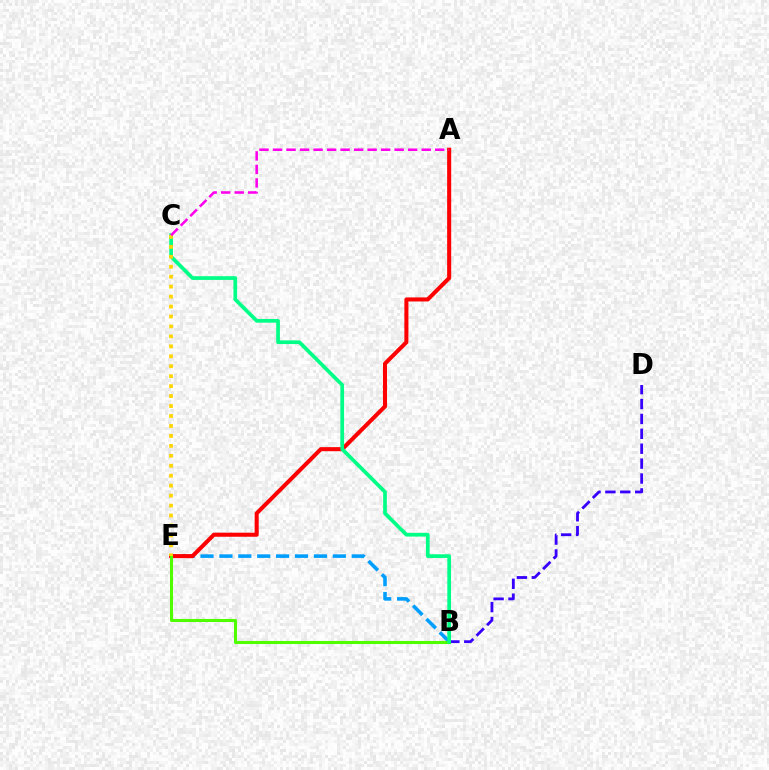{('B', 'E'): [{'color': '#009eff', 'line_style': 'dashed', 'thickness': 2.57}, {'color': '#4fff00', 'line_style': 'solid', 'thickness': 2.2}], ('B', 'D'): [{'color': '#3700ff', 'line_style': 'dashed', 'thickness': 2.02}], ('A', 'E'): [{'color': '#ff0000', 'line_style': 'solid', 'thickness': 2.92}], ('B', 'C'): [{'color': '#00ff86', 'line_style': 'solid', 'thickness': 2.68}], ('C', 'E'): [{'color': '#ffd500', 'line_style': 'dotted', 'thickness': 2.7}], ('A', 'C'): [{'color': '#ff00ed', 'line_style': 'dashed', 'thickness': 1.84}]}